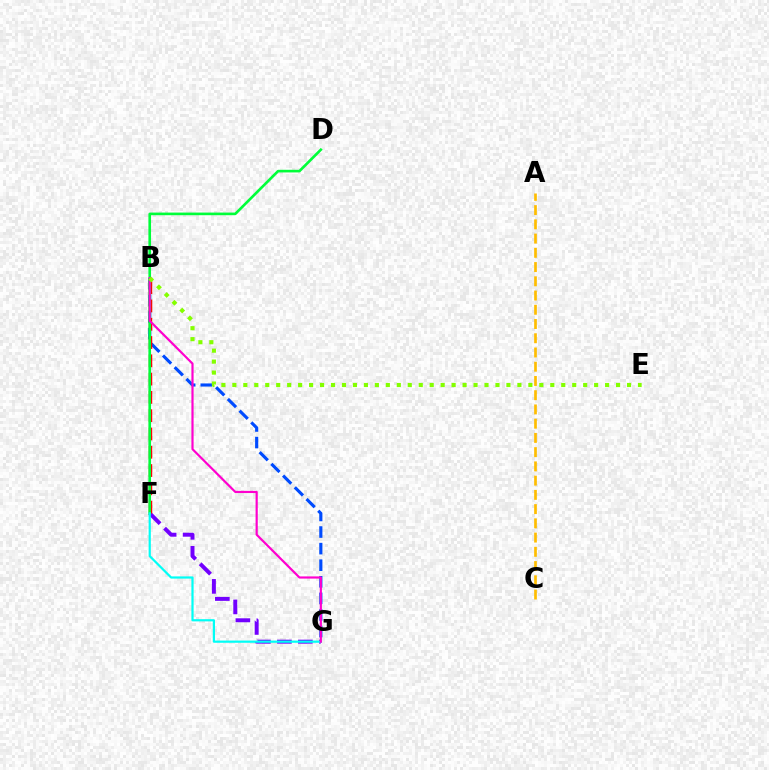{('F', 'G'): [{'color': '#7200ff', 'line_style': 'dashed', 'thickness': 2.85}, {'color': '#00fff6', 'line_style': 'solid', 'thickness': 1.59}], ('B', 'G'): [{'color': '#004bff', 'line_style': 'dashed', 'thickness': 2.25}, {'color': '#ff00cf', 'line_style': 'solid', 'thickness': 1.57}], ('A', 'C'): [{'color': '#ffbd00', 'line_style': 'dashed', 'thickness': 1.93}], ('B', 'F'): [{'color': '#ff0000', 'line_style': 'dashed', 'thickness': 2.48}], ('D', 'F'): [{'color': '#00ff39', 'line_style': 'solid', 'thickness': 1.9}], ('B', 'E'): [{'color': '#84ff00', 'line_style': 'dotted', 'thickness': 2.98}]}